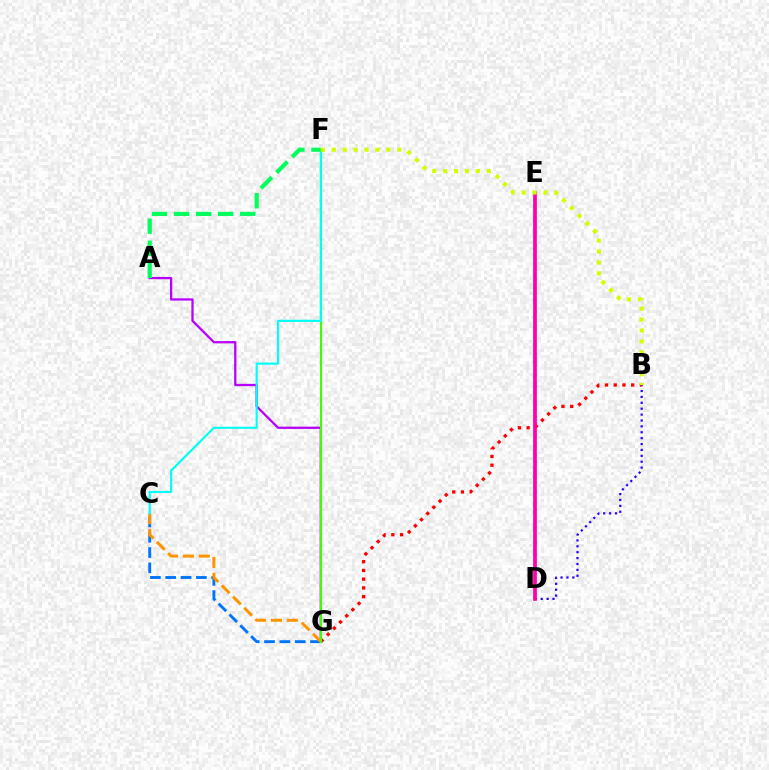{('C', 'G'): [{'color': '#0074ff', 'line_style': 'dashed', 'thickness': 2.08}, {'color': '#ff9400', 'line_style': 'dashed', 'thickness': 2.16}], ('A', 'G'): [{'color': '#b900ff', 'line_style': 'solid', 'thickness': 1.64}], ('B', 'D'): [{'color': '#2500ff', 'line_style': 'dotted', 'thickness': 1.6}], ('B', 'G'): [{'color': '#ff0000', 'line_style': 'dotted', 'thickness': 2.37}], ('D', 'E'): [{'color': '#ff00ac', 'line_style': 'solid', 'thickness': 2.69}], ('F', 'G'): [{'color': '#3dff00', 'line_style': 'solid', 'thickness': 1.52}], ('C', 'F'): [{'color': '#00fff6', 'line_style': 'solid', 'thickness': 1.55}], ('A', 'F'): [{'color': '#00ff5c', 'line_style': 'dashed', 'thickness': 3.0}], ('B', 'F'): [{'color': '#d1ff00', 'line_style': 'dotted', 'thickness': 2.97}]}